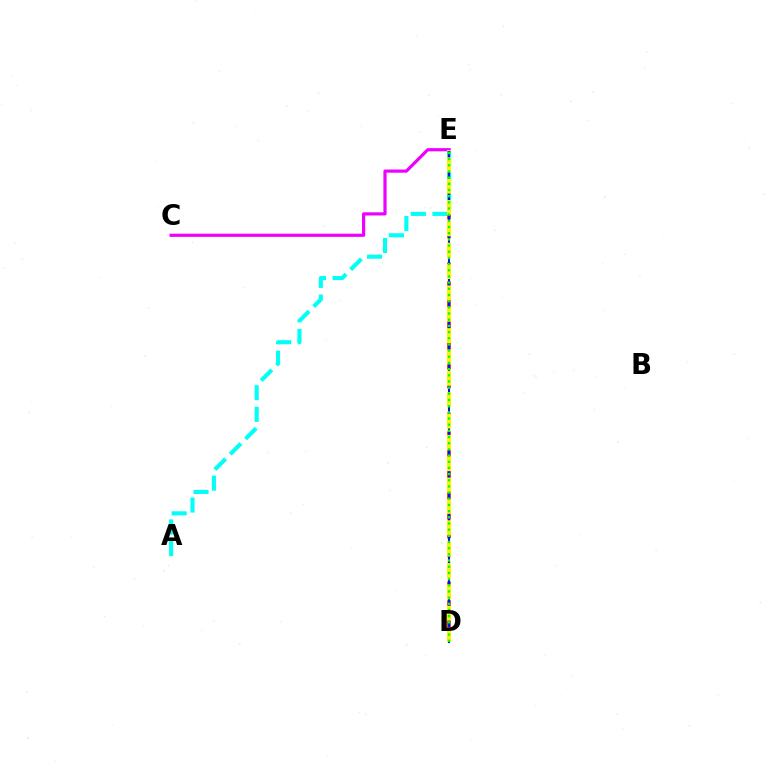{('D', 'E'): [{'color': '#ff0000', 'line_style': 'dashed', 'thickness': 2.55}, {'color': '#0010ff', 'line_style': 'solid', 'thickness': 1.51}, {'color': '#fcf500', 'line_style': 'dashed', 'thickness': 2.9}, {'color': '#08ff00', 'line_style': 'dotted', 'thickness': 1.68}], ('A', 'E'): [{'color': '#00fff6', 'line_style': 'dashed', 'thickness': 2.94}], ('C', 'E'): [{'color': '#ee00ff', 'line_style': 'solid', 'thickness': 2.29}]}